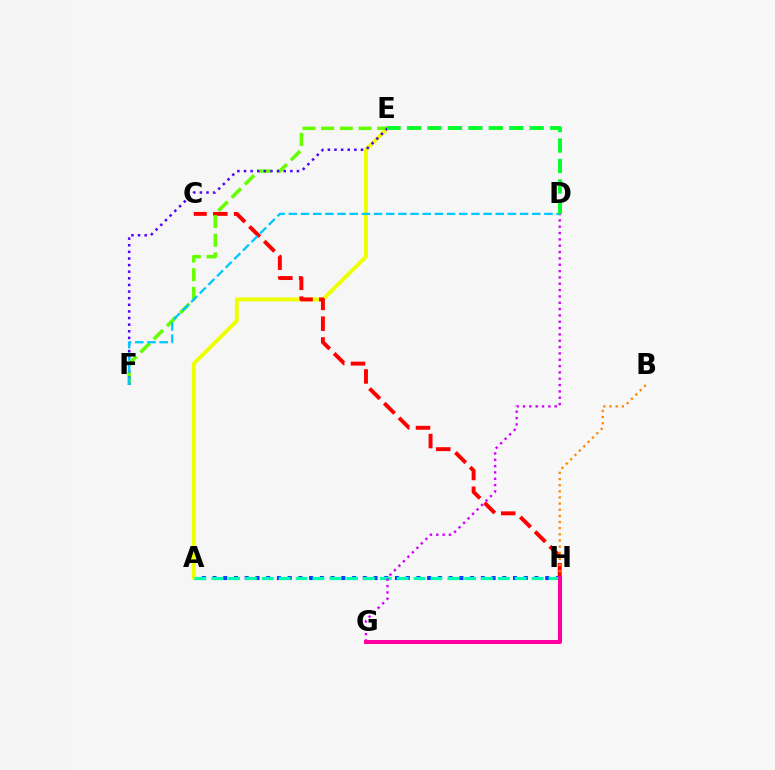{('A', 'H'): [{'color': '#003fff', 'line_style': 'dotted', 'thickness': 2.92}, {'color': '#00ffaf', 'line_style': 'dashed', 'thickness': 2.29}], ('A', 'E'): [{'color': '#eeff00', 'line_style': 'solid', 'thickness': 2.79}], ('C', 'H'): [{'color': '#ff0000', 'line_style': 'dashed', 'thickness': 2.83}], ('E', 'F'): [{'color': '#66ff00', 'line_style': 'dashed', 'thickness': 2.54}, {'color': '#4f00ff', 'line_style': 'dotted', 'thickness': 1.8}], ('B', 'H'): [{'color': '#ff8800', 'line_style': 'dotted', 'thickness': 1.67}], ('D', 'G'): [{'color': '#d600ff', 'line_style': 'dotted', 'thickness': 1.72}], ('G', 'H'): [{'color': '#ff00a0', 'line_style': 'solid', 'thickness': 2.9}], ('D', 'F'): [{'color': '#00c7ff', 'line_style': 'dashed', 'thickness': 1.65}], ('D', 'E'): [{'color': '#00ff27', 'line_style': 'dashed', 'thickness': 2.78}]}